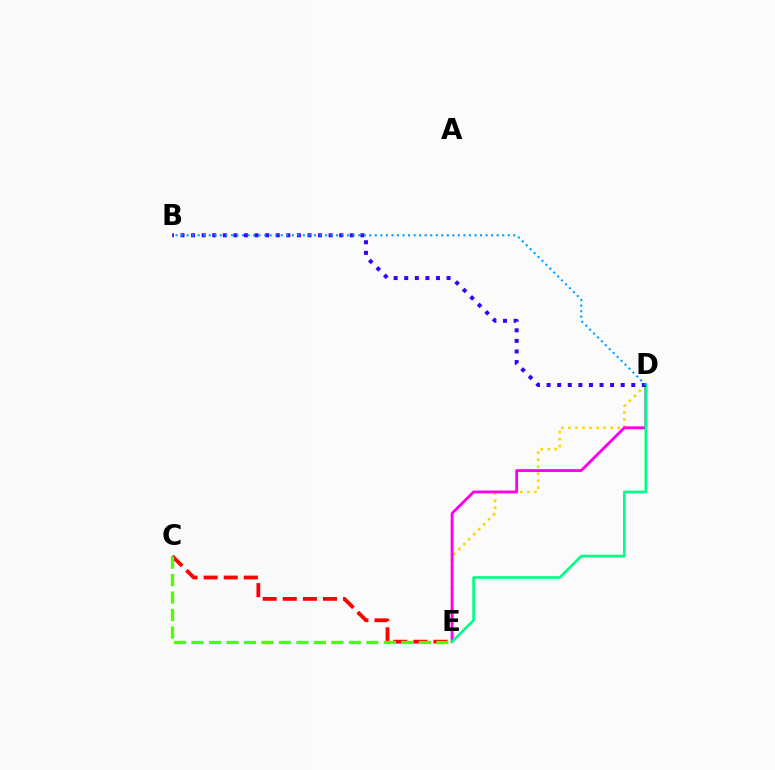{('C', 'E'): [{'color': '#ff0000', 'line_style': 'dashed', 'thickness': 2.73}, {'color': '#4fff00', 'line_style': 'dashed', 'thickness': 2.38}], ('D', 'E'): [{'color': '#ffd500', 'line_style': 'dotted', 'thickness': 1.91}, {'color': '#ff00ed', 'line_style': 'solid', 'thickness': 2.05}, {'color': '#00ff86', 'line_style': 'solid', 'thickness': 1.91}], ('B', 'D'): [{'color': '#3700ff', 'line_style': 'dotted', 'thickness': 2.87}, {'color': '#009eff', 'line_style': 'dotted', 'thickness': 1.5}]}